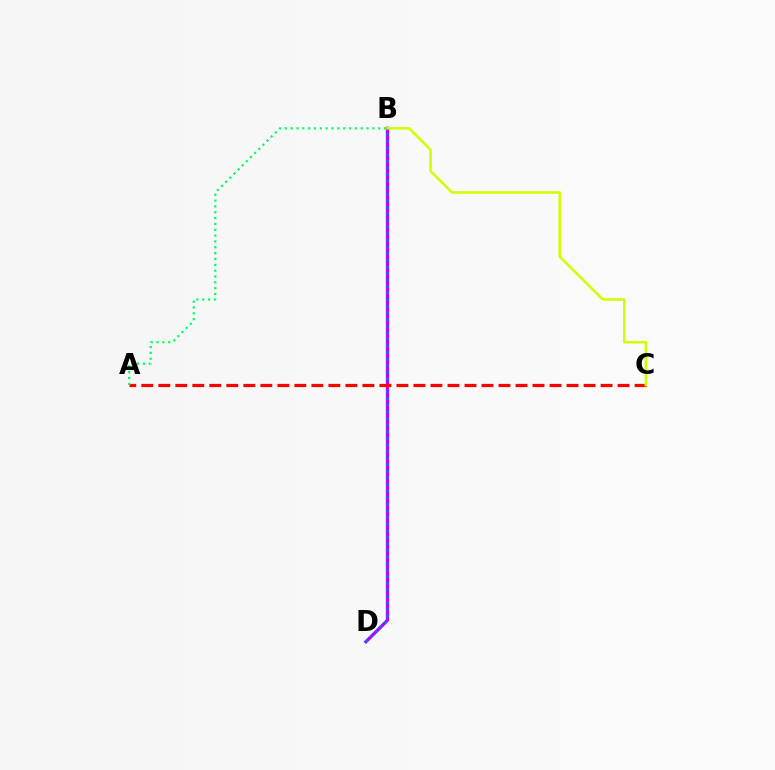{('B', 'D'): [{'color': '#b900ff', 'line_style': 'solid', 'thickness': 2.37}, {'color': '#0074ff', 'line_style': 'dotted', 'thickness': 1.79}], ('A', 'C'): [{'color': '#ff0000', 'line_style': 'dashed', 'thickness': 2.31}], ('A', 'B'): [{'color': '#00ff5c', 'line_style': 'dotted', 'thickness': 1.59}], ('B', 'C'): [{'color': '#d1ff00', 'line_style': 'solid', 'thickness': 1.86}]}